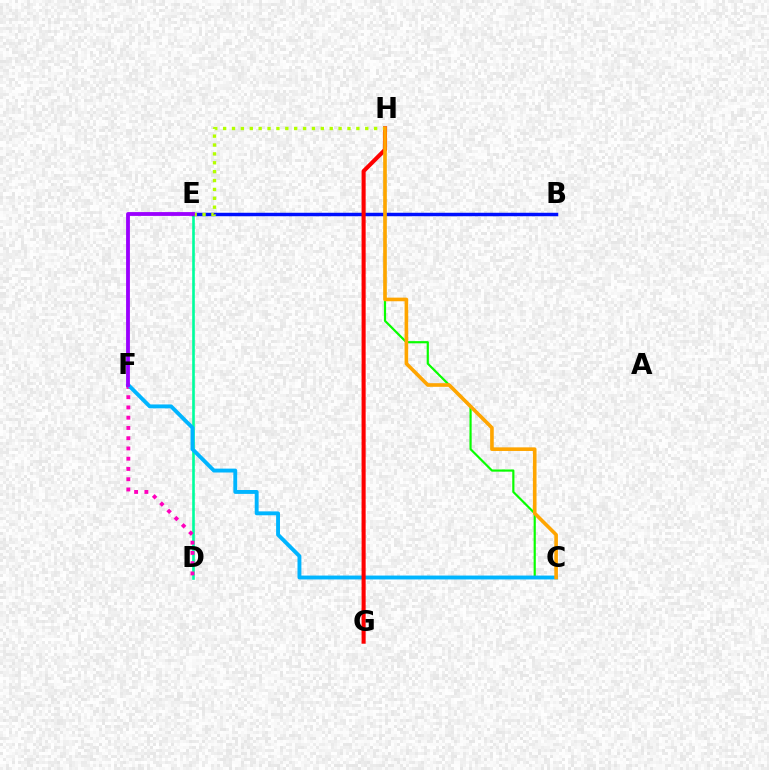{('D', 'E'): [{'color': '#00ff9d', 'line_style': 'solid', 'thickness': 1.89}], ('B', 'E'): [{'color': '#0010ff', 'line_style': 'solid', 'thickness': 2.49}], ('C', 'H'): [{'color': '#08ff00', 'line_style': 'solid', 'thickness': 1.57}, {'color': '#ffa500', 'line_style': 'solid', 'thickness': 2.61}], ('D', 'F'): [{'color': '#ff00bd', 'line_style': 'dotted', 'thickness': 2.79}], ('C', 'F'): [{'color': '#00b5ff', 'line_style': 'solid', 'thickness': 2.8}], ('G', 'H'): [{'color': '#ff0000', 'line_style': 'solid', 'thickness': 2.93}], ('E', 'H'): [{'color': '#b3ff00', 'line_style': 'dotted', 'thickness': 2.41}], ('E', 'F'): [{'color': '#9b00ff', 'line_style': 'solid', 'thickness': 2.75}]}